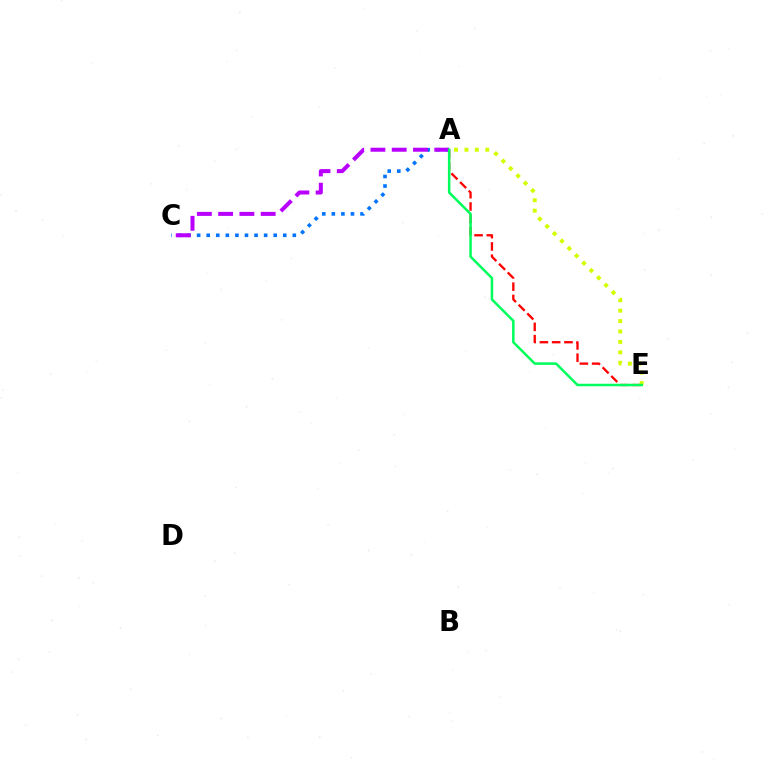{('A', 'C'): [{'color': '#0074ff', 'line_style': 'dotted', 'thickness': 2.6}, {'color': '#b900ff', 'line_style': 'dashed', 'thickness': 2.89}], ('A', 'E'): [{'color': '#ff0000', 'line_style': 'dashed', 'thickness': 1.67}, {'color': '#d1ff00', 'line_style': 'dotted', 'thickness': 2.83}, {'color': '#00ff5c', 'line_style': 'solid', 'thickness': 1.81}]}